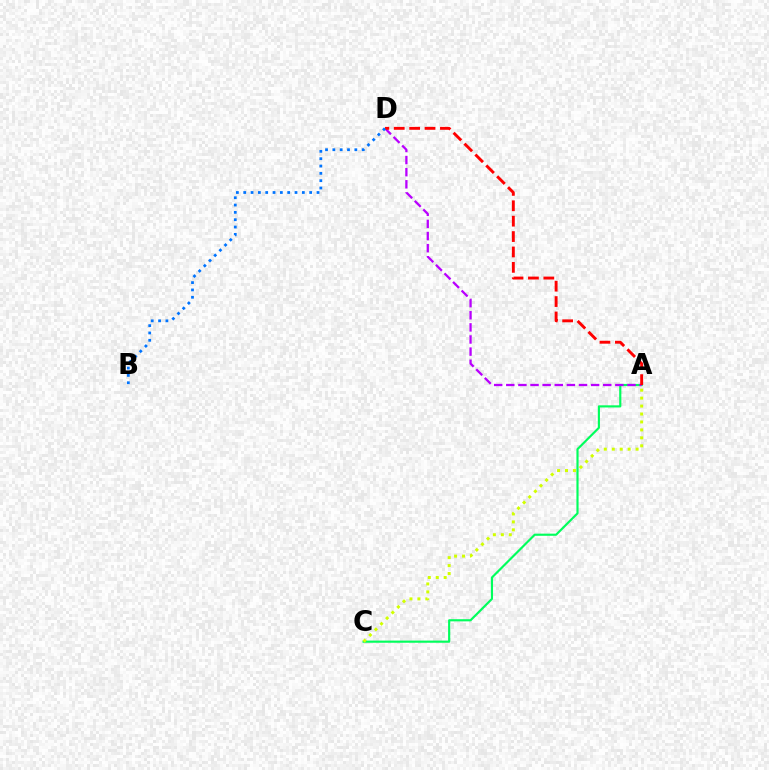{('A', 'C'): [{'color': '#00ff5c', 'line_style': 'solid', 'thickness': 1.55}, {'color': '#d1ff00', 'line_style': 'dotted', 'thickness': 2.16}], ('A', 'D'): [{'color': '#b900ff', 'line_style': 'dashed', 'thickness': 1.65}, {'color': '#ff0000', 'line_style': 'dashed', 'thickness': 2.09}], ('B', 'D'): [{'color': '#0074ff', 'line_style': 'dotted', 'thickness': 1.99}]}